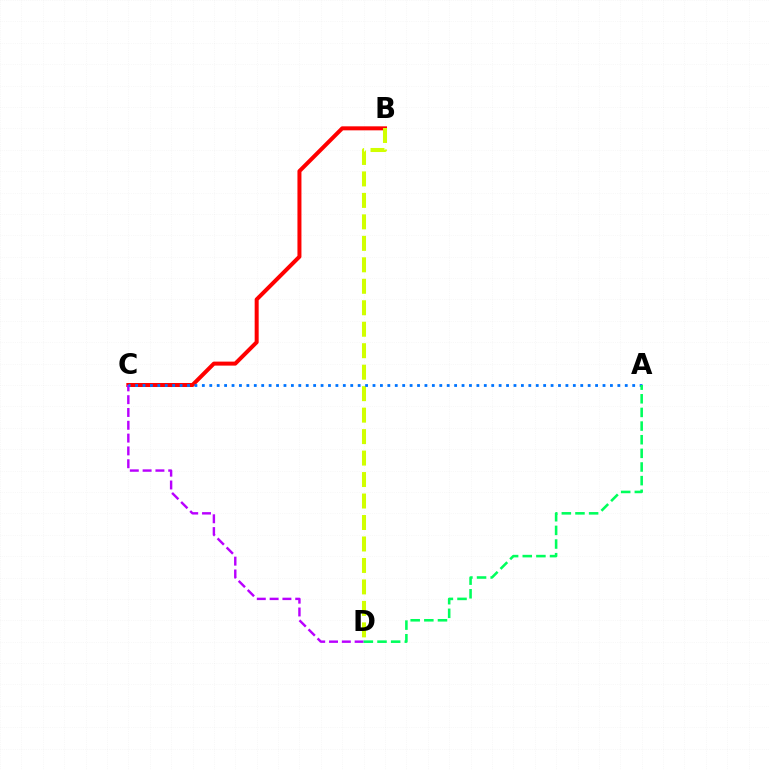{('B', 'C'): [{'color': '#ff0000', 'line_style': 'solid', 'thickness': 2.88}], ('C', 'D'): [{'color': '#b900ff', 'line_style': 'dashed', 'thickness': 1.74}], ('B', 'D'): [{'color': '#d1ff00', 'line_style': 'dashed', 'thickness': 2.92}], ('A', 'C'): [{'color': '#0074ff', 'line_style': 'dotted', 'thickness': 2.02}], ('A', 'D'): [{'color': '#00ff5c', 'line_style': 'dashed', 'thickness': 1.85}]}